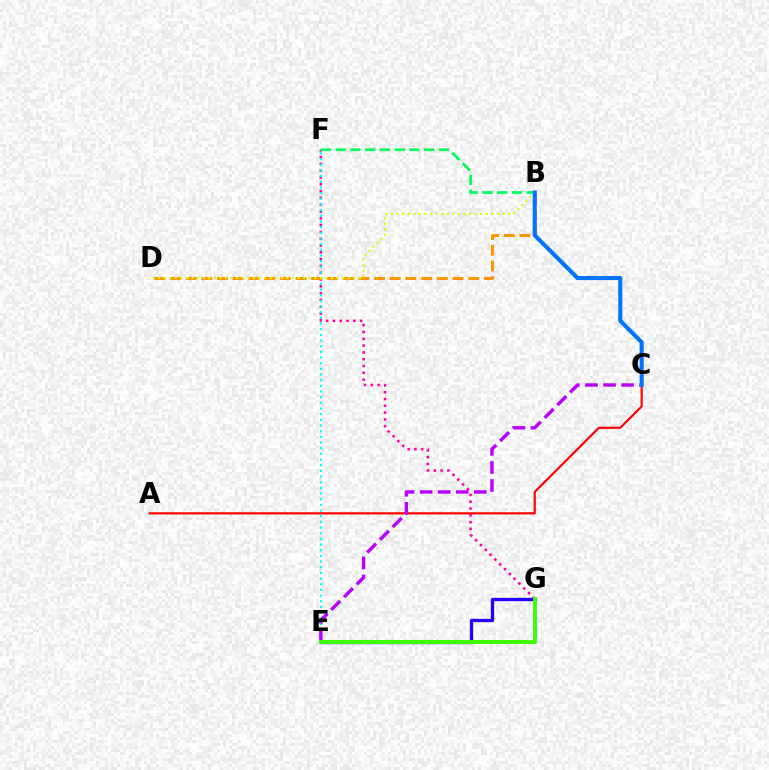{('F', 'G'): [{'color': '#ff00ac', 'line_style': 'dotted', 'thickness': 1.85}], ('E', 'F'): [{'color': '#00fff6', 'line_style': 'dotted', 'thickness': 1.54}], ('B', 'D'): [{'color': '#ff9400', 'line_style': 'dashed', 'thickness': 2.13}, {'color': '#d1ff00', 'line_style': 'dotted', 'thickness': 1.52}], ('B', 'F'): [{'color': '#00ff5c', 'line_style': 'dashed', 'thickness': 2.0}], ('E', 'G'): [{'color': '#2500ff', 'line_style': 'solid', 'thickness': 2.38}, {'color': '#3dff00', 'line_style': 'solid', 'thickness': 2.81}], ('A', 'C'): [{'color': '#ff0000', 'line_style': 'solid', 'thickness': 1.57}], ('C', 'E'): [{'color': '#b900ff', 'line_style': 'dashed', 'thickness': 2.45}], ('B', 'C'): [{'color': '#0074ff', 'line_style': 'solid', 'thickness': 2.94}]}